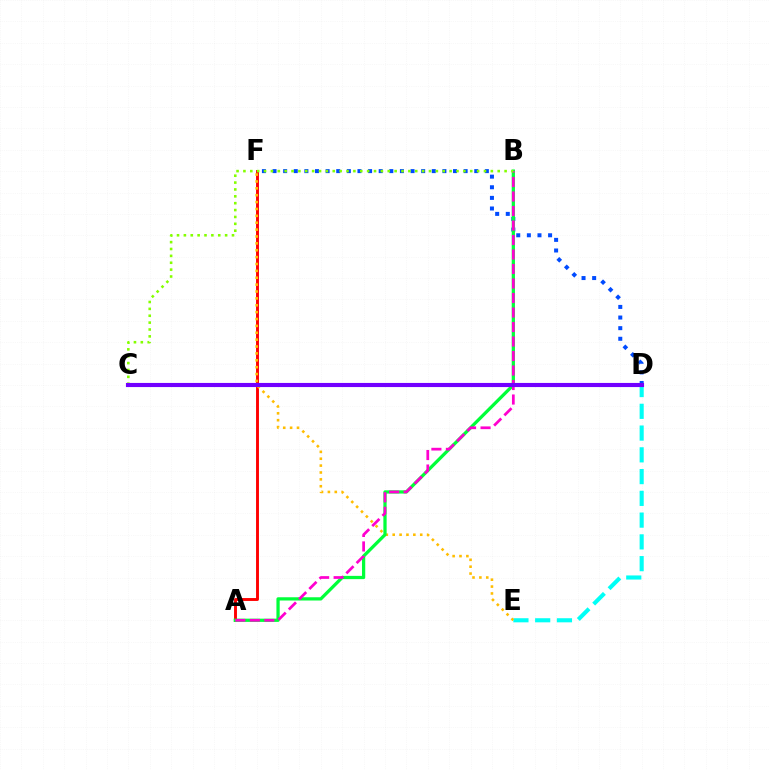{('D', 'E'): [{'color': '#00fff6', 'line_style': 'dashed', 'thickness': 2.96}], ('D', 'F'): [{'color': '#004bff', 'line_style': 'dotted', 'thickness': 2.88}], ('A', 'F'): [{'color': '#ff0000', 'line_style': 'solid', 'thickness': 2.09}], ('E', 'F'): [{'color': '#ffbd00', 'line_style': 'dotted', 'thickness': 1.87}], ('A', 'B'): [{'color': '#00ff39', 'line_style': 'solid', 'thickness': 2.34}, {'color': '#ff00cf', 'line_style': 'dashed', 'thickness': 1.97}], ('B', 'C'): [{'color': '#84ff00', 'line_style': 'dotted', 'thickness': 1.87}], ('C', 'D'): [{'color': '#7200ff', 'line_style': 'solid', 'thickness': 2.97}]}